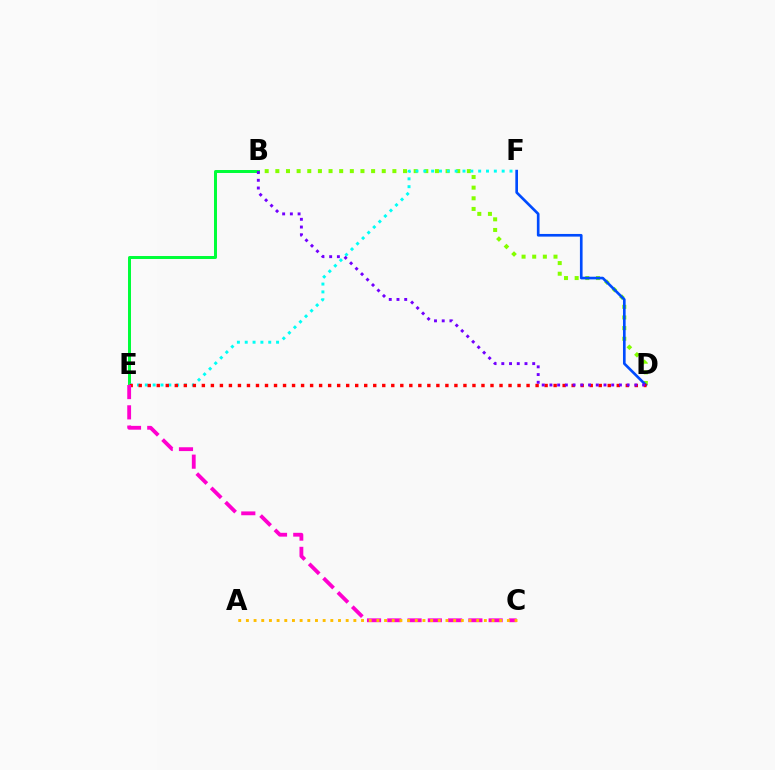{('B', 'D'): [{'color': '#84ff00', 'line_style': 'dotted', 'thickness': 2.89}, {'color': '#7200ff', 'line_style': 'dotted', 'thickness': 2.1}], ('B', 'E'): [{'color': '#00ff39', 'line_style': 'solid', 'thickness': 2.15}], ('E', 'F'): [{'color': '#00fff6', 'line_style': 'dotted', 'thickness': 2.13}], ('D', 'F'): [{'color': '#004bff', 'line_style': 'solid', 'thickness': 1.91}], ('D', 'E'): [{'color': '#ff0000', 'line_style': 'dotted', 'thickness': 2.45}], ('C', 'E'): [{'color': '#ff00cf', 'line_style': 'dashed', 'thickness': 2.75}], ('A', 'C'): [{'color': '#ffbd00', 'line_style': 'dotted', 'thickness': 2.09}]}